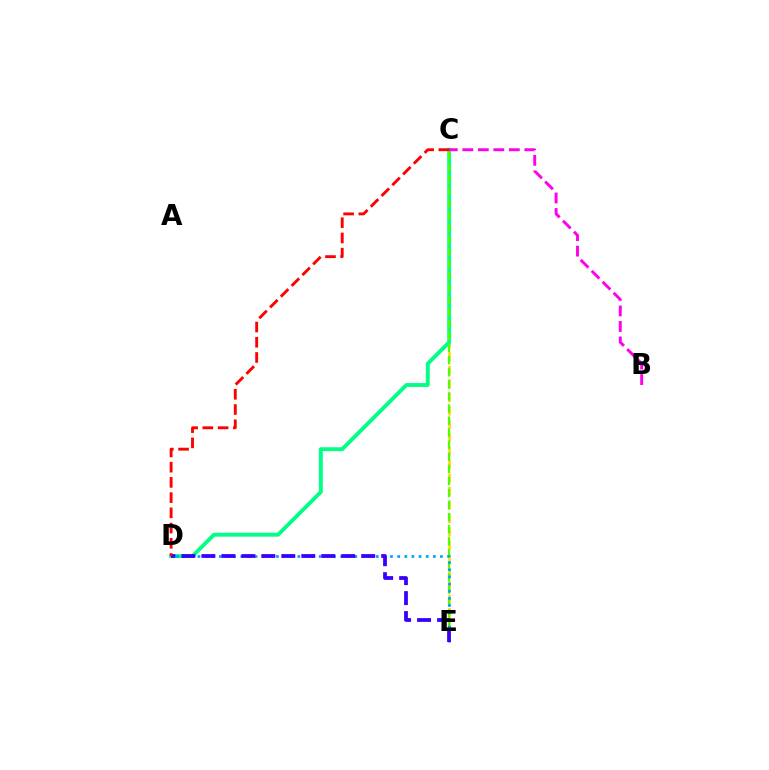{('C', 'E'): [{'color': '#ffd500', 'line_style': 'dashed', 'thickness': 1.83}, {'color': '#4fff00', 'line_style': 'dashed', 'thickness': 1.64}], ('C', 'D'): [{'color': '#00ff86', 'line_style': 'solid', 'thickness': 2.79}, {'color': '#ff0000', 'line_style': 'dashed', 'thickness': 2.07}], ('D', 'E'): [{'color': '#009eff', 'line_style': 'dotted', 'thickness': 1.94}, {'color': '#3700ff', 'line_style': 'dashed', 'thickness': 2.71}], ('B', 'C'): [{'color': '#ff00ed', 'line_style': 'dashed', 'thickness': 2.11}]}